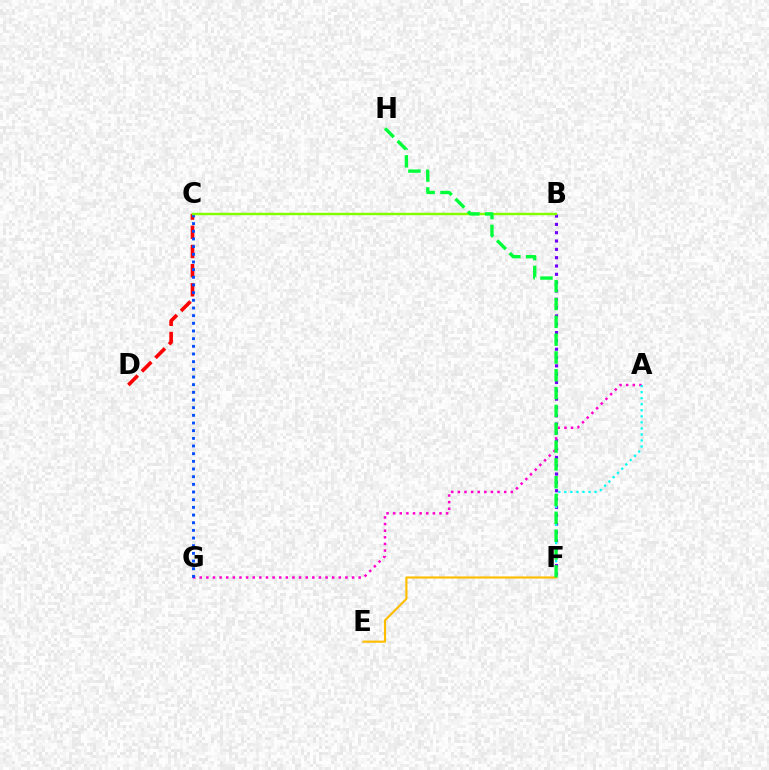{('B', 'F'): [{'color': '#7200ff', 'line_style': 'dotted', 'thickness': 2.26}], ('A', 'G'): [{'color': '#ff00cf', 'line_style': 'dotted', 'thickness': 1.8}], ('C', 'D'): [{'color': '#ff0000', 'line_style': 'dashed', 'thickness': 2.61}], ('C', 'G'): [{'color': '#004bff', 'line_style': 'dotted', 'thickness': 2.08}], ('B', 'C'): [{'color': '#84ff00', 'line_style': 'solid', 'thickness': 1.77}], ('A', 'F'): [{'color': '#00fff6', 'line_style': 'dotted', 'thickness': 1.64}], ('E', 'F'): [{'color': '#ffbd00', 'line_style': 'solid', 'thickness': 1.55}], ('F', 'H'): [{'color': '#00ff39', 'line_style': 'dashed', 'thickness': 2.42}]}